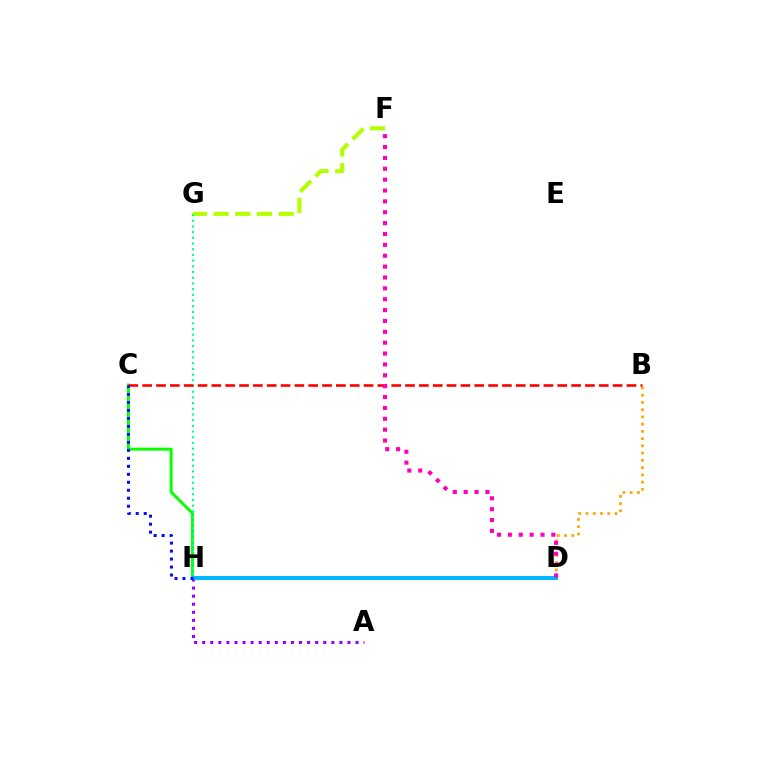{('C', 'H'): [{'color': '#08ff00', 'line_style': 'solid', 'thickness': 2.15}, {'color': '#0010ff', 'line_style': 'dotted', 'thickness': 2.17}], ('A', 'H'): [{'color': '#9b00ff', 'line_style': 'dotted', 'thickness': 2.19}], ('F', 'G'): [{'color': '#b3ff00', 'line_style': 'dashed', 'thickness': 2.95}], ('B', 'D'): [{'color': '#ffa500', 'line_style': 'dotted', 'thickness': 1.97}], ('G', 'H'): [{'color': '#00ff9d', 'line_style': 'dotted', 'thickness': 1.55}], ('D', 'H'): [{'color': '#00b5ff', 'line_style': 'solid', 'thickness': 2.83}], ('B', 'C'): [{'color': '#ff0000', 'line_style': 'dashed', 'thickness': 1.88}], ('D', 'F'): [{'color': '#ff00bd', 'line_style': 'dotted', 'thickness': 2.95}]}